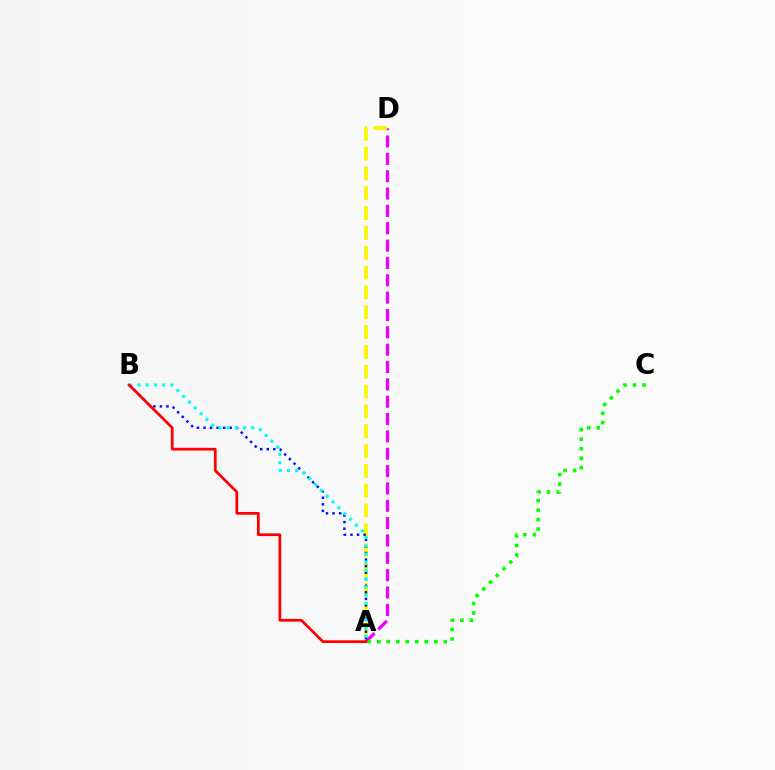{('A', 'D'): [{'color': '#ee00ff', 'line_style': 'dashed', 'thickness': 2.36}, {'color': '#fcf500', 'line_style': 'dashed', 'thickness': 2.69}], ('A', 'B'): [{'color': '#0010ff', 'line_style': 'dotted', 'thickness': 1.78}, {'color': '#00fff6', 'line_style': 'dotted', 'thickness': 2.23}, {'color': '#ff0000', 'line_style': 'solid', 'thickness': 1.97}], ('A', 'C'): [{'color': '#08ff00', 'line_style': 'dotted', 'thickness': 2.58}]}